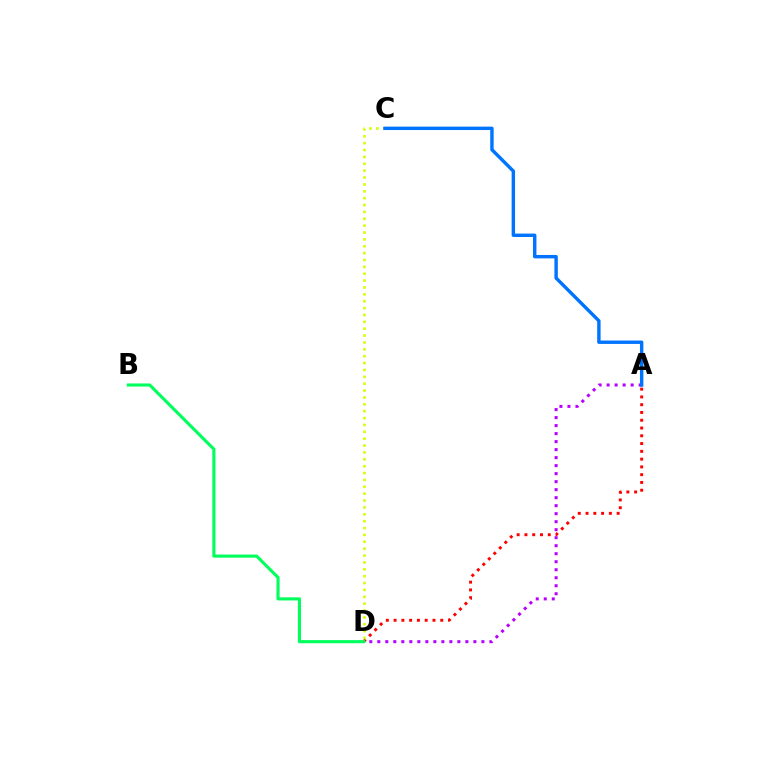{('A', 'D'): [{'color': '#b900ff', 'line_style': 'dotted', 'thickness': 2.18}, {'color': '#ff0000', 'line_style': 'dotted', 'thickness': 2.11}], ('C', 'D'): [{'color': '#d1ff00', 'line_style': 'dotted', 'thickness': 1.87}], ('B', 'D'): [{'color': '#00ff5c', 'line_style': 'solid', 'thickness': 2.23}], ('A', 'C'): [{'color': '#0074ff', 'line_style': 'solid', 'thickness': 2.45}]}